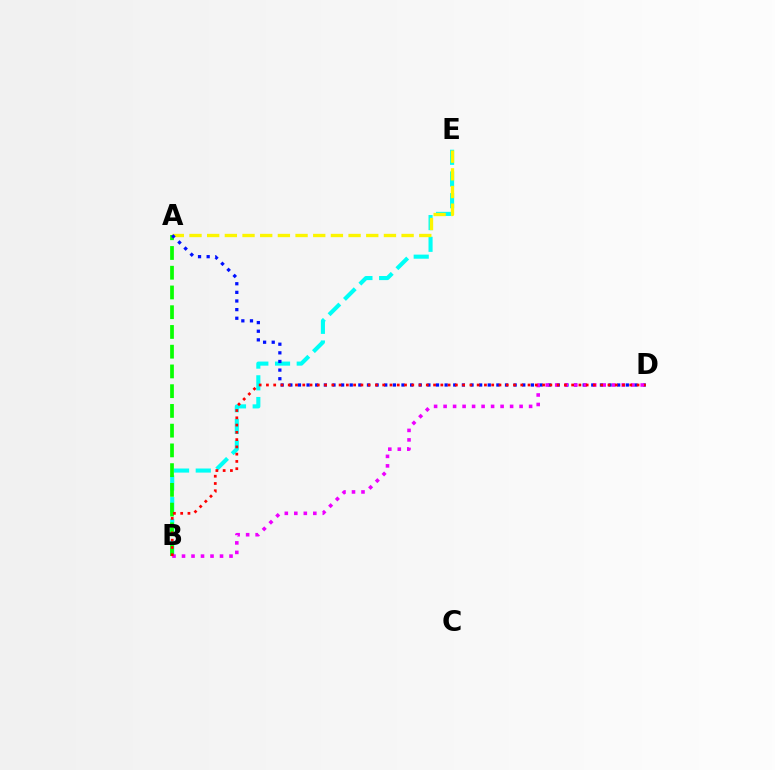{('B', 'E'): [{'color': '#00fff6', 'line_style': 'dashed', 'thickness': 2.95}], ('A', 'E'): [{'color': '#fcf500', 'line_style': 'dashed', 'thickness': 2.4}], ('A', 'B'): [{'color': '#08ff00', 'line_style': 'dashed', 'thickness': 2.68}], ('A', 'D'): [{'color': '#0010ff', 'line_style': 'dotted', 'thickness': 2.34}], ('B', 'D'): [{'color': '#ee00ff', 'line_style': 'dotted', 'thickness': 2.58}, {'color': '#ff0000', 'line_style': 'dotted', 'thickness': 1.97}]}